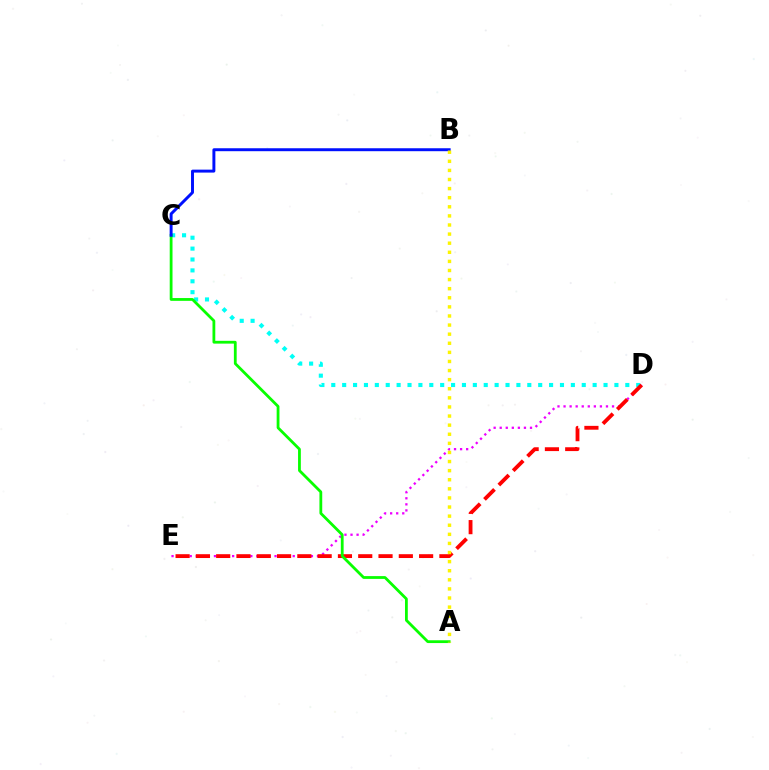{('C', 'D'): [{'color': '#00fff6', 'line_style': 'dotted', 'thickness': 2.96}], ('D', 'E'): [{'color': '#ee00ff', 'line_style': 'dotted', 'thickness': 1.65}, {'color': '#ff0000', 'line_style': 'dashed', 'thickness': 2.76}], ('A', 'C'): [{'color': '#08ff00', 'line_style': 'solid', 'thickness': 2.01}], ('B', 'C'): [{'color': '#0010ff', 'line_style': 'solid', 'thickness': 2.12}], ('A', 'B'): [{'color': '#fcf500', 'line_style': 'dotted', 'thickness': 2.47}]}